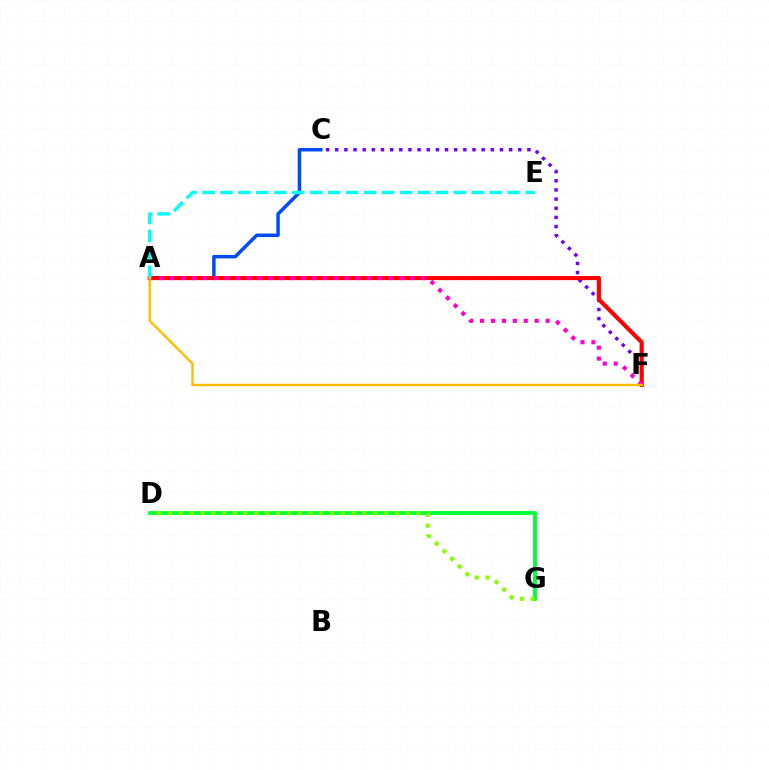{('A', 'C'): [{'color': '#004bff', 'line_style': 'solid', 'thickness': 2.5}], ('C', 'F'): [{'color': '#7200ff', 'line_style': 'dotted', 'thickness': 2.49}], ('D', 'G'): [{'color': '#00ff39', 'line_style': 'solid', 'thickness': 2.75}, {'color': '#84ff00', 'line_style': 'dotted', 'thickness': 2.94}], ('A', 'F'): [{'color': '#ff0000', 'line_style': 'solid', 'thickness': 2.98}, {'color': '#ff00cf', 'line_style': 'dotted', 'thickness': 2.97}, {'color': '#ffbd00', 'line_style': 'solid', 'thickness': 1.75}], ('A', 'E'): [{'color': '#00fff6', 'line_style': 'dashed', 'thickness': 2.44}]}